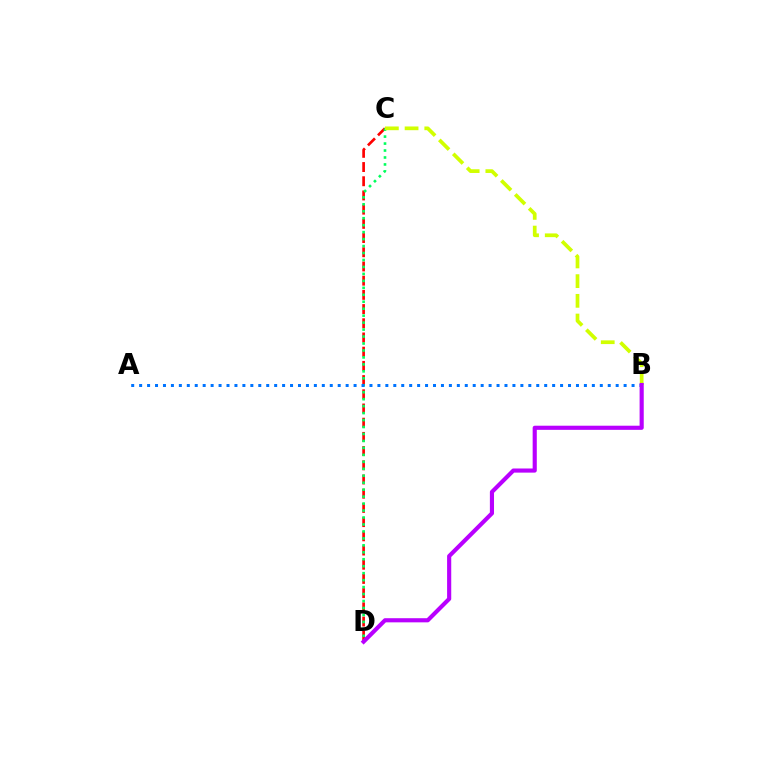{('C', 'D'): [{'color': '#ff0000', 'line_style': 'dashed', 'thickness': 1.93}, {'color': '#00ff5c', 'line_style': 'dotted', 'thickness': 1.89}], ('B', 'C'): [{'color': '#d1ff00', 'line_style': 'dashed', 'thickness': 2.68}], ('A', 'B'): [{'color': '#0074ff', 'line_style': 'dotted', 'thickness': 2.16}], ('B', 'D'): [{'color': '#b900ff', 'line_style': 'solid', 'thickness': 2.98}]}